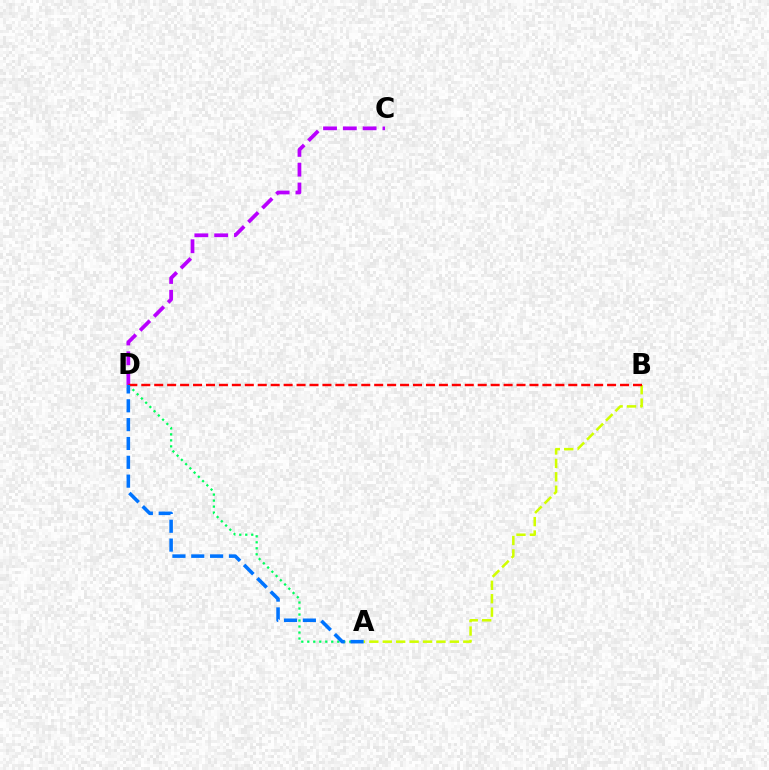{('C', 'D'): [{'color': '#b900ff', 'line_style': 'dashed', 'thickness': 2.69}], ('A', 'D'): [{'color': '#00ff5c', 'line_style': 'dotted', 'thickness': 1.63}, {'color': '#0074ff', 'line_style': 'dashed', 'thickness': 2.56}], ('A', 'B'): [{'color': '#d1ff00', 'line_style': 'dashed', 'thickness': 1.82}], ('B', 'D'): [{'color': '#ff0000', 'line_style': 'dashed', 'thickness': 1.76}]}